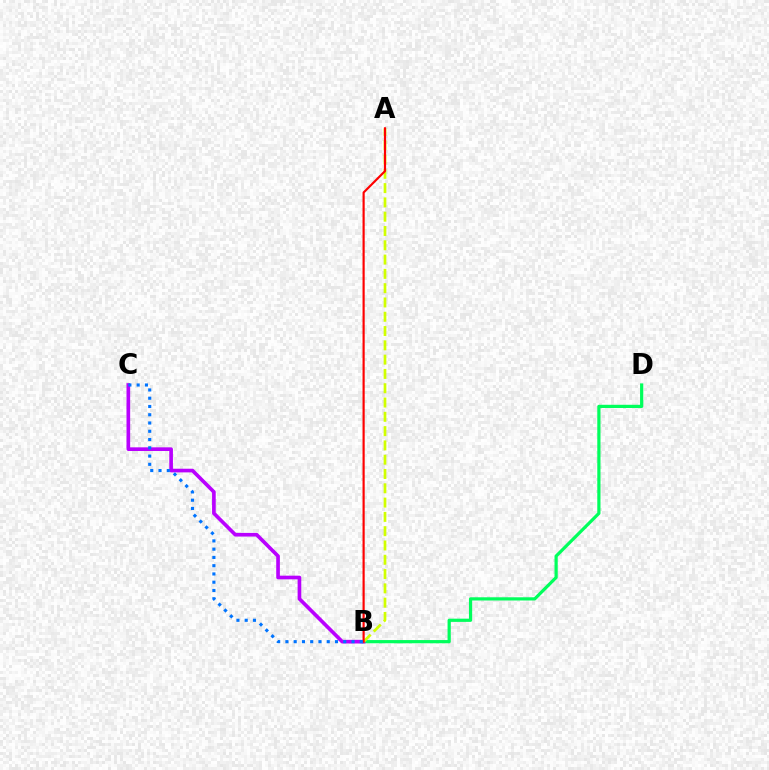{('B', 'D'): [{'color': '#00ff5c', 'line_style': 'solid', 'thickness': 2.31}], ('B', 'C'): [{'color': '#b900ff', 'line_style': 'solid', 'thickness': 2.63}, {'color': '#0074ff', 'line_style': 'dotted', 'thickness': 2.25}], ('A', 'B'): [{'color': '#d1ff00', 'line_style': 'dashed', 'thickness': 1.94}, {'color': '#ff0000', 'line_style': 'solid', 'thickness': 1.56}]}